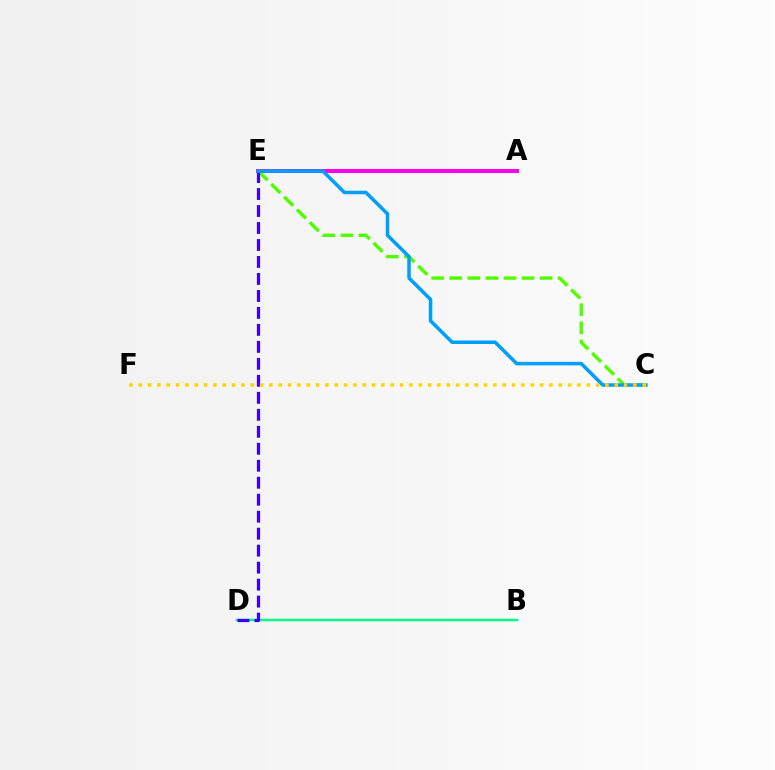{('B', 'D'): [{'color': '#00ff86', 'line_style': 'solid', 'thickness': 1.79}], ('C', 'E'): [{'color': '#4fff00', 'line_style': 'dashed', 'thickness': 2.46}, {'color': '#009eff', 'line_style': 'solid', 'thickness': 2.53}], ('D', 'E'): [{'color': '#3700ff', 'line_style': 'dashed', 'thickness': 2.31}], ('A', 'E'): [{'color': '#ff0000', 'line_style': 'dashed', 'thickness': 1.93}, {'color': '#ff00ed', 'line_style': 'solid', 'thickness': 2.88}], ('C', 'F'): [{'color': '#ffd500', 'line_style': 'dotted', 'thickness': 2.54}]}